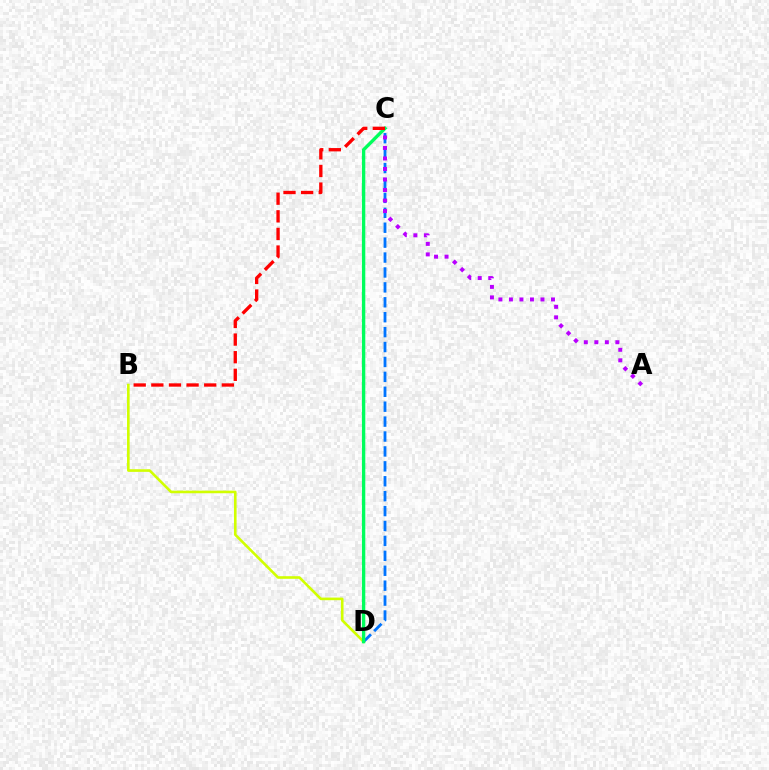{('C', 'D'): [{'color': '#0074ff', 'line_style': 'dashed', 'thickness': 2.03}, {'color': '#00ff5c', 'line_style': 'solid', 'thickness': 2.42}], ('B', 'D'): [{'color': '#d1ff00', 'line_style': 'solid', 'thickness': 1.88}], ('A', 'C'): [{'color': '#b900ff', 'line_style': 'dotted', 'thickness': 2.86}], ('B', 'C'): [{'color': '#ff0000', 'line_style': 'dashed', 'thickness': 2.39}]}